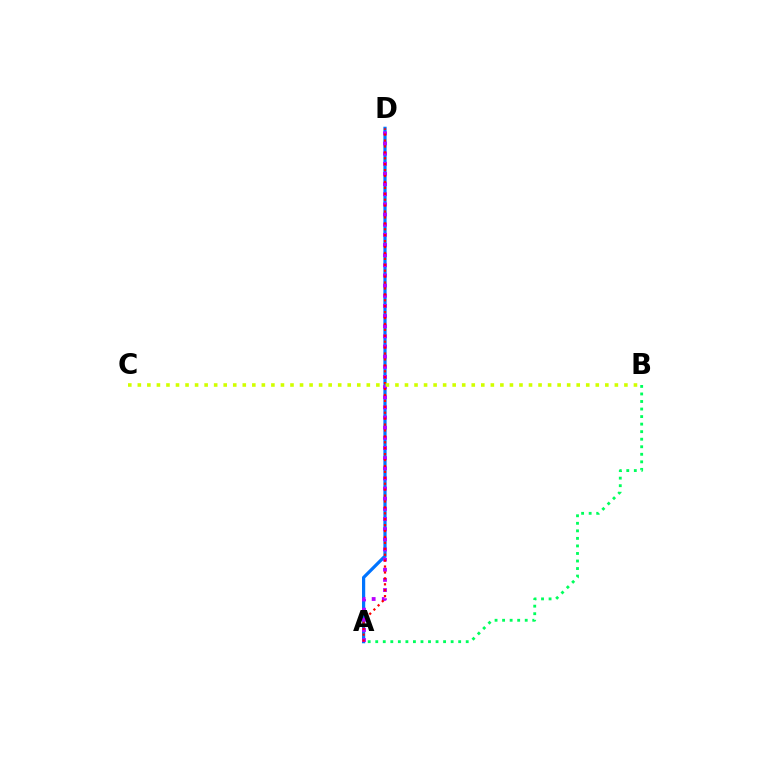{('A', 'D'): [{'color': '#0074ff', 'line_style': 'solid', 'thickness': 2.31}, {'color': '#b900ff', 'line_style': 'dotted', 'thickness': 2.76}, {'color': '#ff0000', 'line_style': 'dotted', 'thickness': 1.61}], ('B', 'C'): [{'color': '#d1ff00', 'line_style': 'dotted', 'thickness': 2.59}], ('A', 'B'): [{'color': '#00ff5c', 'line_style': 'dotted', 'thickness': 2.05}]}